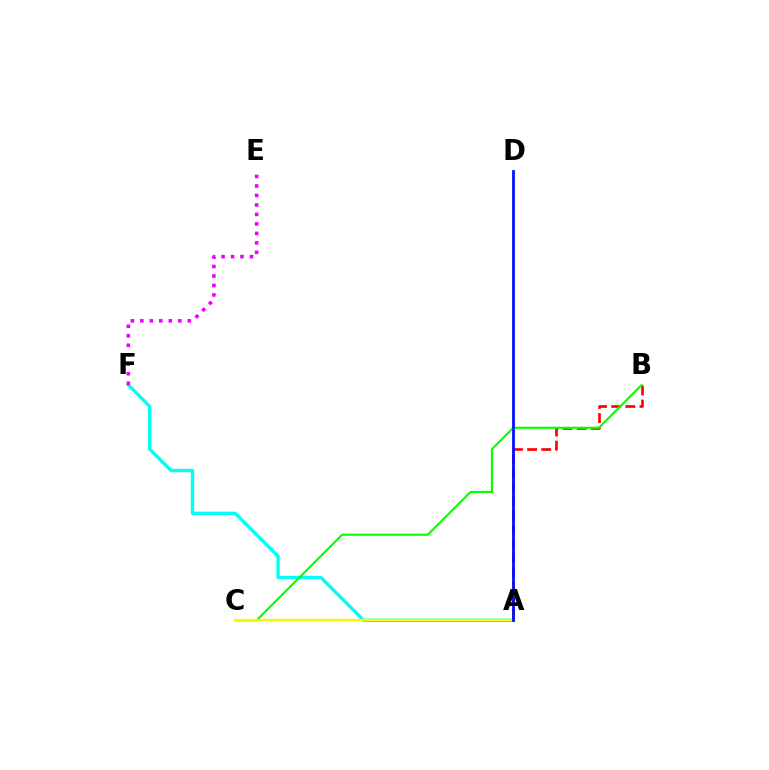{('A', 'B'): [{'color': '#ff0000', 'line_style': 'dashed', 'thickness': 1.92}], ('A', 'F'): [{'color': '#00fff6', 'line_style': 'solid', 'thickness': 2.44}], ('B', 'C'): [{'color': '#08ff00', 'line_style': 'solid', 'thickness': 1.55}], ('E', 'F'): [{'color': '#ee00ff', 'line_style': 'dotted', 'thickness': 2.58}], ('A', 'C'): [{'color': '#fcf500', 'line_style': 'solid', 'thickness': 1.64}], ('A', 'D'): [{'color': '#0010ff', 'line_style': 'solid', 'thickness': 1.99}]}